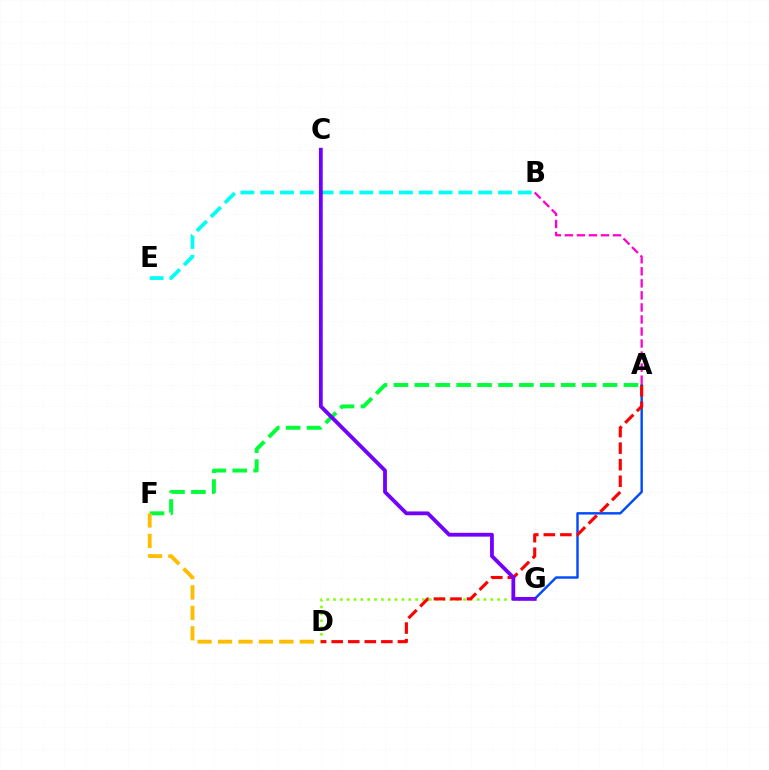{('D', 'G'): [{'color': '#84ff00', 'line_style': 'dotted', 'thickness': 1.86}], ('A', 'G'): [{'color': '#004bff', 'line_style': 'solid', 'thickness': 1.75}], ('A', 'B'): [{'color': '#ff00cf', 'line_style': 'dashed', 'thickness': 1.64}], ('B', 'E'): [{'color': '#00fff6', 'line_style': 'dashed', 'thickness': 2.69}], ('A', 'F'): [{'color': '#00ff39', 'line_style': 'dashed', 'thickness': 2.84}], ('D', 'F'): [{'color': '#ffbd00', 'line_style': 'dashed', 'thickness': 2.78}], ('A', 'D'): [{'color': '#ff0000', 'line_style': 'dashed', 'thickness': 2.25}], ('C', 'G'): [{'color': '#7200ff', 'line_style': 'solid', 'thickness': 2.74}]}